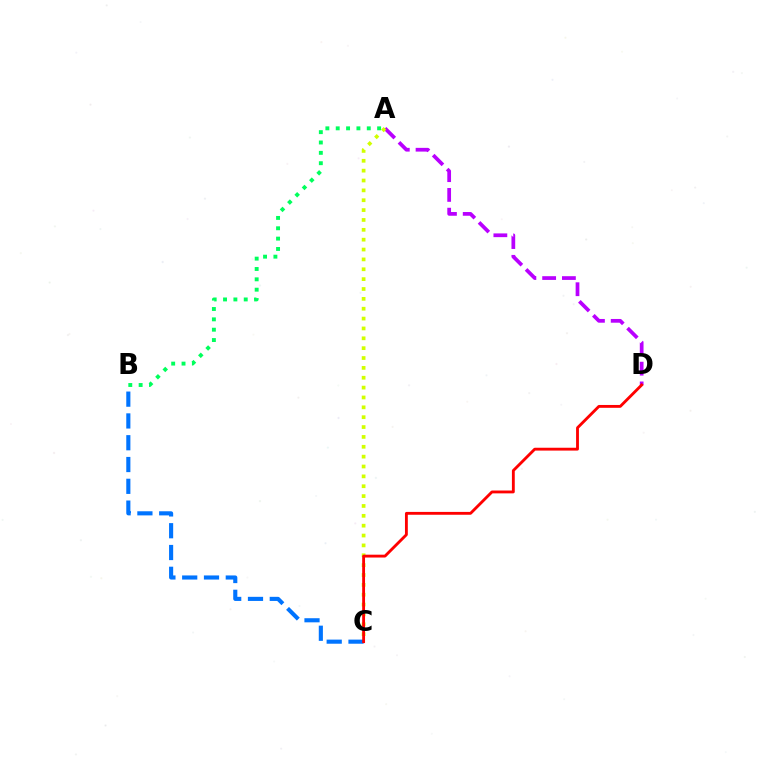{('A', 'D'): [{'color': '#b900ff', 'line_style': 'dashed', 'thickness': 2.68}], ('B', 'C'): [{'color': '#0074ff', 'line_style': 'dashed', 'thickness': 2.96}], ('A', 'C'): [{'color': '#d1ff00', 'line_style': 'dotted', 'thickness': 2.68}], ('A', 'B'): [{'color': '#00ff5c', 'line_style': 'dotted', 'thickness': 2.81}], ('C', 'D'): [{'color': '#ff0000', 'line_style': 'solid', 'thickness': 2.05}]}